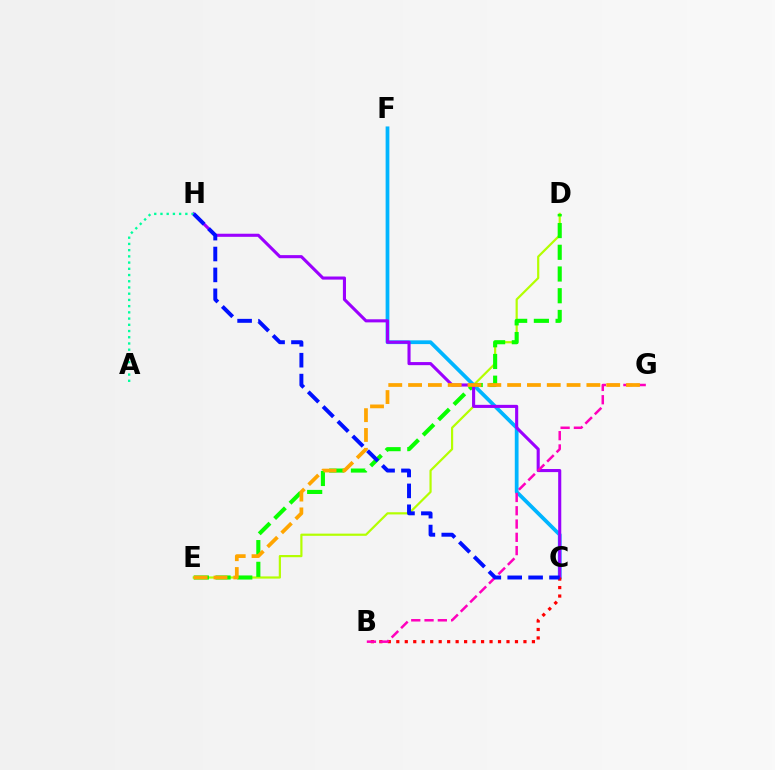{('D', 'E'): [{'color': '#b3ff00', 'line_style': 'solid', 'thickness': 1.58}, {'color': '#08ff00', 'line_style': 'dashed', 'thickness': 2.95}], ('C', 'F'): [{'color': '#00b5ff', 'line_style': 'solid', 'thickness': 2.7}], ('C', 'H'): [{'color': '#9b00ff', 'line_style': 'solid', 'thickness': 2.23}, {'color': '#0010ff', 'line_style': 'dashed', 'thickness': 2.84}], ('B', 'C'): [{'color': '#ff0000', 'line_style': 'dotted', 'thickness': 2.3}], ('A', 'H'): [{'color': '#00ff9d', 'line_style': 'dotted', 'thickness': 1.69}], ('B', 'G'): [{'color': '#ff00bd', 'line_style': 'dashed', 'thickness': 1.8}], ('E', 'G'): [{'color': '#ffa500', 'line_style': 'dashed', 'thickness': 2.69}]}